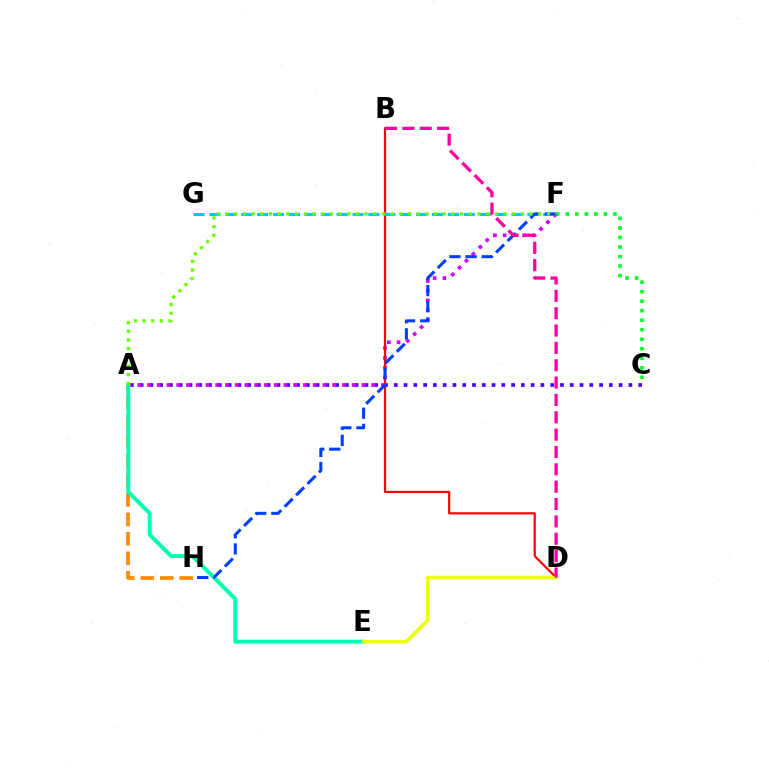{('A', 'C'): [{'color': '#4f00ff', 'line_style': 'dotted', 'thickness': 2.66}], ('C', 'F'): [{'color': '#00ff27', 'line_style': 'dotted', 'thickness': 2.59}], ('A', 'H'): [{'color': '#ff8800', 'line_style': 'dashed', 'thickness': 2.65}], ('A', 'F'): [{'color': '#d600ff', 'line_style': 'dotted', 'thickness': 2.65}, {'color': '#66ff00', 'line_style': 'dotted', 'thickness': 2.36}], ('B', 'D'): [{'color': '#ff0000', 'line_style': 'solid', 'thickness': 1.56}, {'color': '#ff00a0', 'line_style': 'dashed', 'thickness': 2.36}], ('A', 'E'): [{'color': '#00ffaf', 'line_style': 'solid', 'thickness': 2.82}], ('F', 'G'): [{'color': '#00c7ff', 'line_style': 'dashed', 'thickness': 2.16}], ('F', 'H'): [{'color': '#003fff', 'line_style': 'dashed', 'thickness': 2.2}], ('D', 'E'): [{'color': '#eeff00', 'line_style': 'solid', 'thickness': 2.48}]}